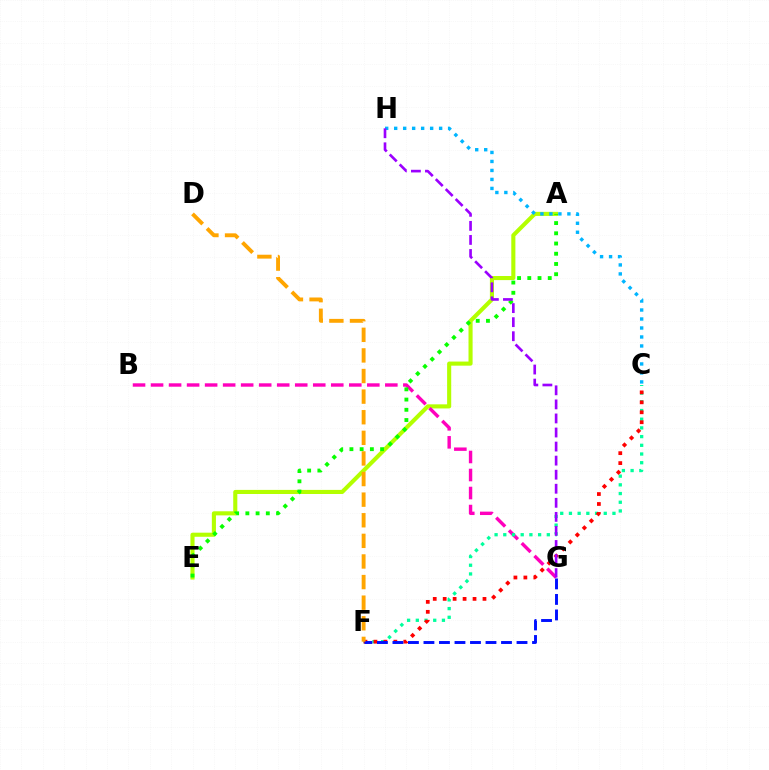{('A', 'E'): [{'color': '#b3ff00', 'line_style': 'solid', 'thickness': 2.95}, {'color': '#08ff00', 'line_style': 'dotted', 'thickness': 2.78}], ('B', 'G'): [{'color': '#ff00bd', 'line_style': 'dashed', 'thickness': 2.45}], ('C', 'F'): [{'color': '#00ff9d', 'line_style': 'dotted', 'thickness': 2.36}, {'color': '#ff0000', 'line_style': 'dotted', 'thickness': 2.7}], ('C', 'H'): [{'color': '#00b5ff', 'line_style': 'dotted', 'thickness': 2.44}], ('F', 'G'): [{'color': '#0010ff', 'line_style': 'dashed', 'thickness': 2.11}], ('G', 'H'): [{'color': '#9b00ff', 'line_style': 'dashed', 'thickness': 1.91}], ('D', 'F'): [{'color': '#ffa500', 'line_style': 'dashed', 'thickness': 2.8}]}